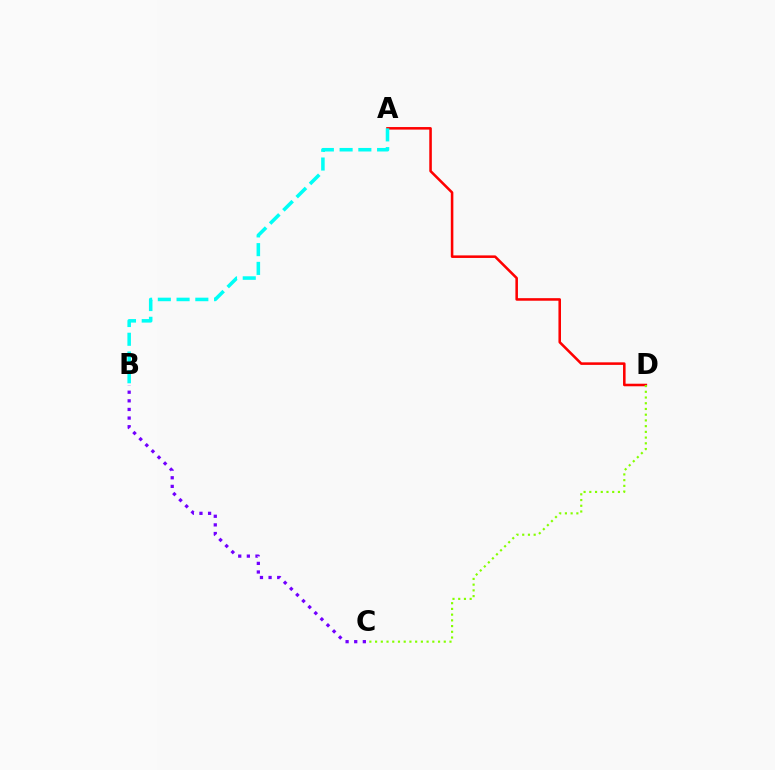{('B', 'C'): [{'color': '#7200ff', 'line_style': 'dotted', 'thickness': 2.34}], ('A', 'D'): [{'color': '#ff0000', 'line_style': 'solid', 'thickness': 1.84}], ('A', 'B'): [{'color': '#00fff6', 'line_style': 'dashed', 'thickness': 2.55}], ('C', 'D'): [{'color': '#84ff00', 'line_style': 'dotted', 'thickness': 1.56}]}